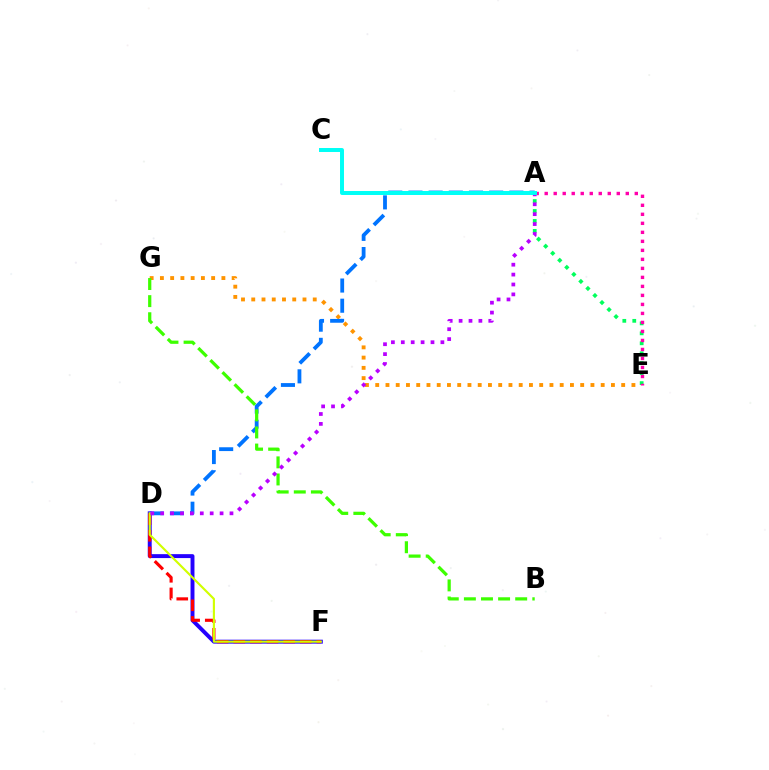{('D', 'F'): [{'color': '#2500ff', 'line_style': 'solid', 'thickness': 2.83}, {'color': '#ff0000', 'line_style': 'dashed', 'thickness': 2.26}, {'color': '#d1ff00', 'line_style': 'solid', 'thickness': 1.54}], ('E', 'G'): [{'color': '#ff9400', 'line_style': 'dotted', 'thickness': 2.78}], ('A', 'E'): [{'color': '#00ff5c', 'line_style': 'dotted', 'thickness': 2.7}, {'color': '#ff00ac', 'line_style': 'dotted', 'thickness': 2.45}], ('A', 'D'): [{'color': '#0074ff', 'line_style': 'dashed', 'thickness': 2.74}, {'color': '#b900ff', 'line_style': 'dotted', 'thickness': 2.69}], ('B', 'G'): [{'color': '#3dff00', 'line_style': 'dashed', 'thickness': 2.32}], ('A', 'C'): [{'color': '#00fff6', 'line_style': 'solid', 'thickness': 2.86}]}